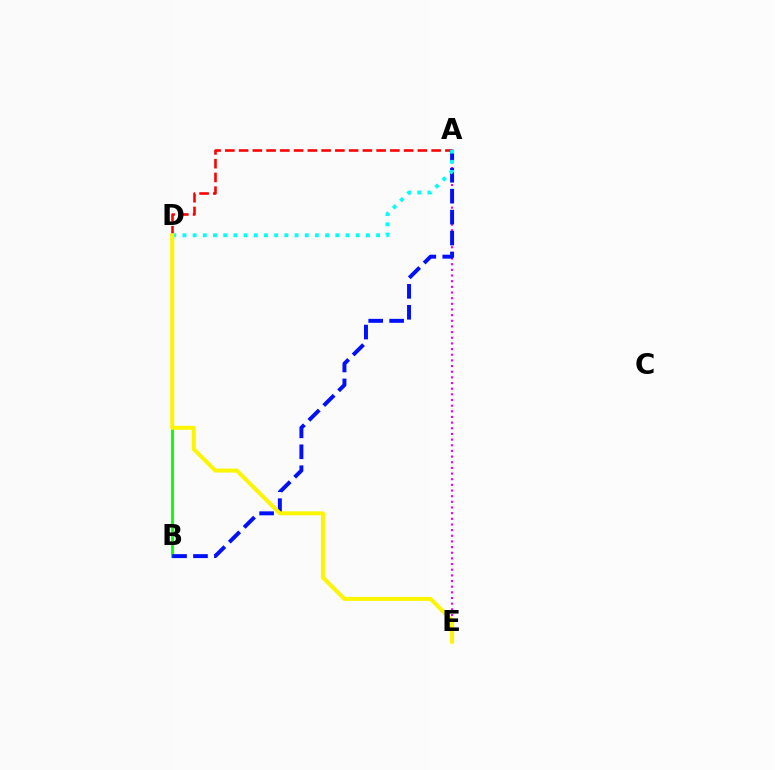{('A', 'D'): [{'color': '#ff0000', 'line_style': 'dashed', 'thickness': 1.87}, {'color': '#00fff6', 'line_style': 'dotted', 'thickness': 2.77}], ('B', 'D'): [{'color': '#08ff00', 'line_style': 'solid', 'thickness': 2.07}], ('A', 'E'): [{'color': '#ee00ff', 'line_style': 'dotted', 'thickness': 1.54}], ('A', 'B'): [{'color': '#0010ff', 'line_style': 'dashed', 'thickness': 2.84}], ('D', 'E'): [{'color': '#fcf500', 'line_style': 'solid', 'thickness': 2.87}]}